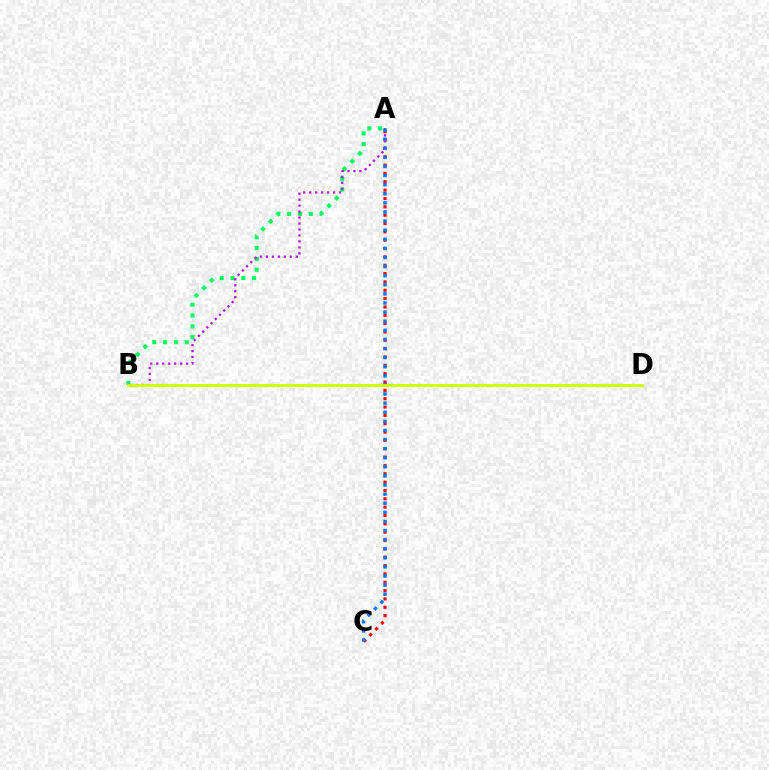{('A', 'B'): [{'color': '#00ff5c', 'line_style': 'dotted', 'thickness': 2.94}, {'color': '#b900ff', 'line_style': 'dotted', 'thickness': 1.62}], ('A', 'C'): [{'color': '#ff0000', 'line_style': 'dotted', 'thickness': 2.27}, {'color': '#0074ff', 'line_style': 'dotted', 'thickness': 2.47}], ('B', 'D'): [{'color': '#d1ff00', 'line_style': 'solid', 'thickness': 2.05}]}